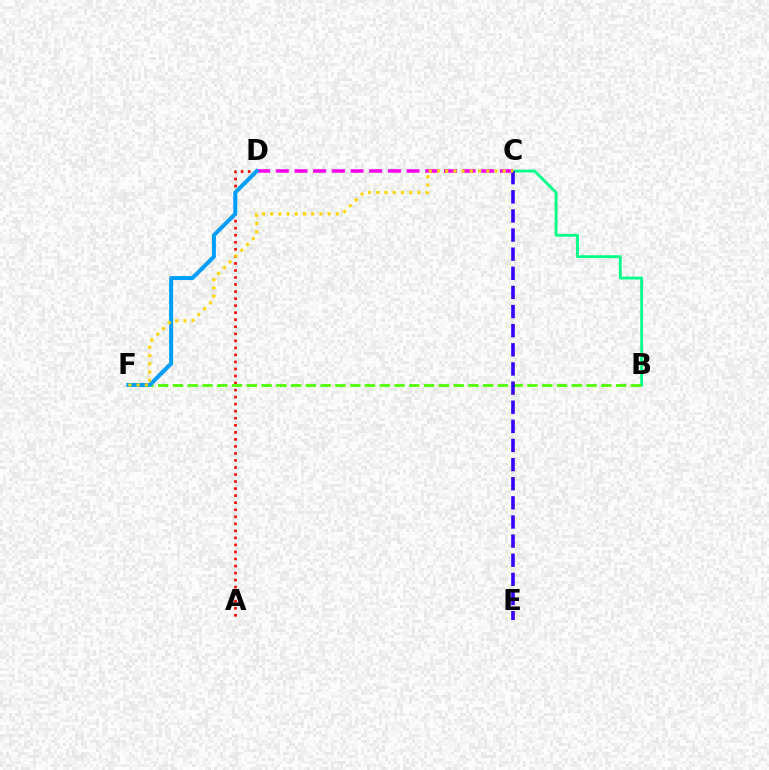{('B', 'C'): [{'color': '#00ff86', 'line_style': 'solid', 'thickness': 2.04}], ('A', 'D'): [{'color': '#ff0000', 'line_style': 'dotted', 'thickness': 1.91}], ('C', 'D'): [{'color': '#ff00ed', 'line_style': 'dashed', 'thickness': 2.54}], ('B', 'F'): [{'color': '#4fff00', 'line_style': 'dashed', 'thickness': 2.01}], ('C', 'E'): [{'color': '#3700ff', 'line_style': 'dashed', 'thickness': 2.6}], ('D', 'F'): [{'color': '#009eff', 'line_style': 'solid', 'thickness': 2.87}], ('C', 'F'): [{'color': '#ffd500', 'line_style': 'dotted', 'thickness': 2.23}]}